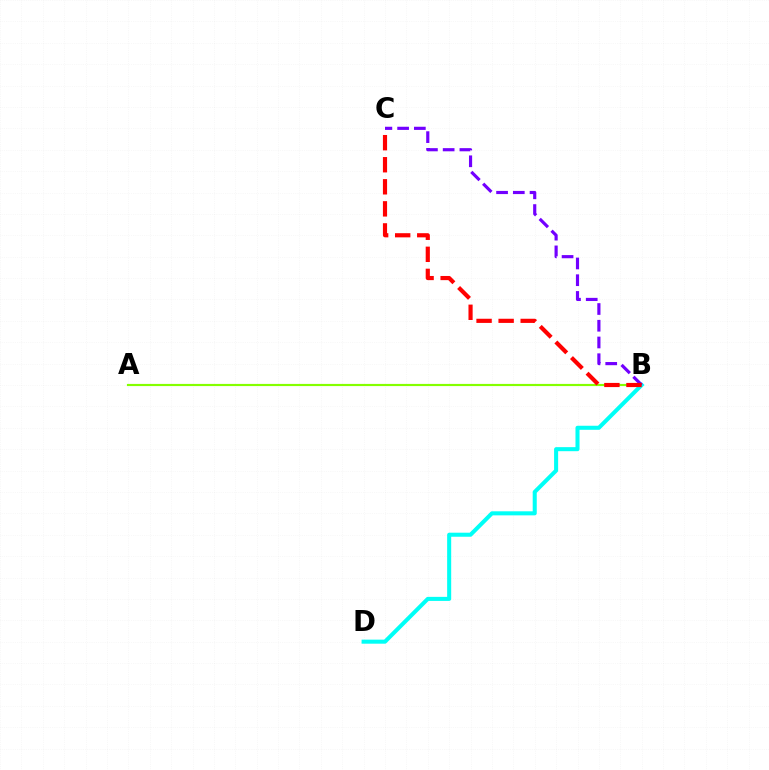{('A', 'B'): [{'color': '#84ff00', 'line_style': 'solid', 'thickness': 1.57}], ('B', 'D'): [{'color': '#00fff6', 'line_style': 'solid', 'thickness': 2.91}], ('B', 'C'): [{'color': '#7200ff', 'line_style': 'dashed', 'thickness': 2.27}, {'color': '#ff0000', 'line_style': 'dashed', 'thickness': 3.0}]}